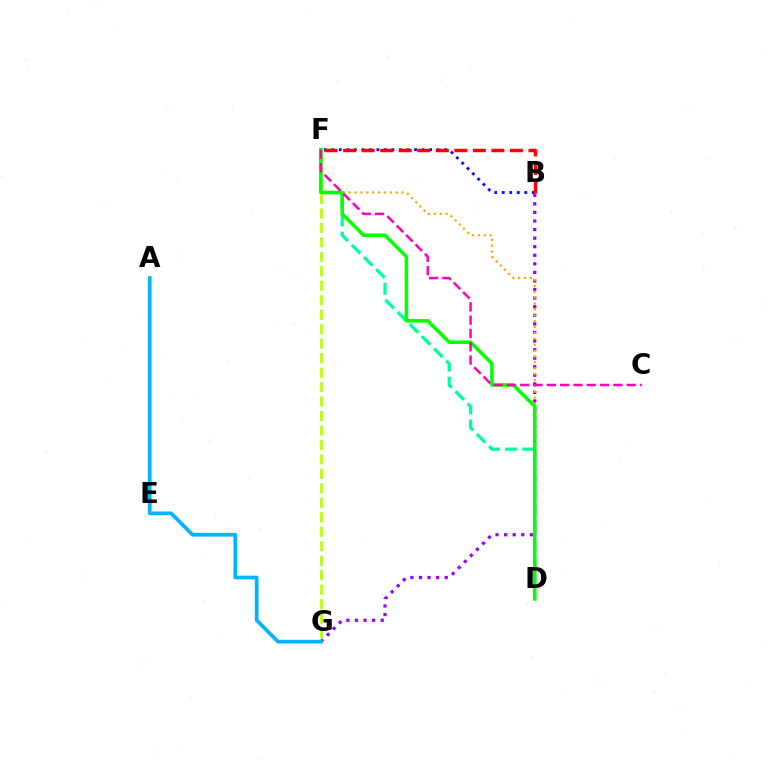{('B', 'G'): [{'color': '#9b00ff', 'line_style': 'dotted', 'thickness': 2.33}], ('D', 'F'): [{'color': '#ffa500', 'line_style': 'dotted', 'thickness': 1.6}, {'color': '#00ff9d', 'line_style': 'dashed', 'thickness': 2.34}, {'color': '#08ff00', 'line_style': 'solid', 'thickness': 2.56}], ('F', 'G'): [{'color': '#b3ff00', 'line_style': 'dashed', 'thickness': 1.97}], ('B', 'F'): [{'color': '#0010ff', 'line_style': 'dotted', 'thickness': 2.04}, {'color': '#ff0000', 'line_style': 'dashed', 'thickness': 2.52}], ('C', 'F'): [{'color': '#ff00bd', 'line_style': 'dashed', 'thickness': 1.81}], ('A', 'G'): [{'color': '#00b5ff', 'line_style': 'solid', 'thickness': 2.68}]}